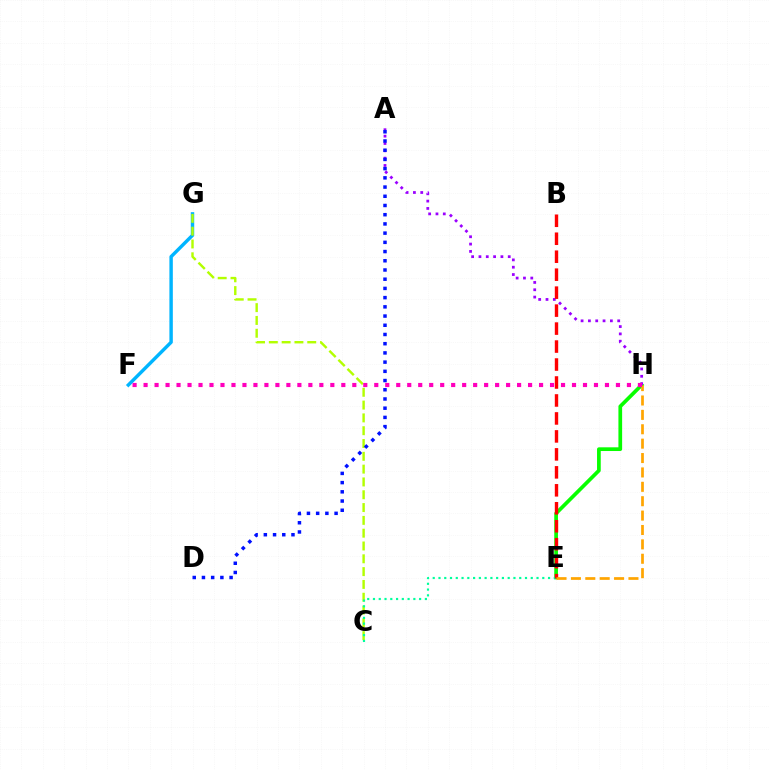{('F', 'G'): [{'color': '#00b5ff', 'line_style': 'solid', 'thickness': 2.47}], ('E', 'H'): [{'color': '#08ff00', 'line_style': 'solid', 'thickness': 2.67}, {'color': '#ffa500', 'line_style': 'dashed', 'thickness': 1.95}], ('C', 'G'): [{'color': '#b3ff00', 'line_style': 'dashed', 'thickness': 1.74}], ('A', 'H'): [{'color': '#9b00ff', 'line_style': 'dotted', 'thickness': 1.99}], ('C', 'E'): [{'color': '#00ff9d', 'line_style': 'dotted', 'thickness': 1.57}], ('B', 'E'): [{'color': '#ff0000', 'line_style': 'dashed', 'thickness': 2.44}], ('A', 'D'): [{'color': '#0010ff', 'line_style': 'dotted', 'thickness': 2.5}], ('F', 'H'): [{'color': '#ff00bd', 'line_style': 'dotted', 'thickness': 2.98}]}